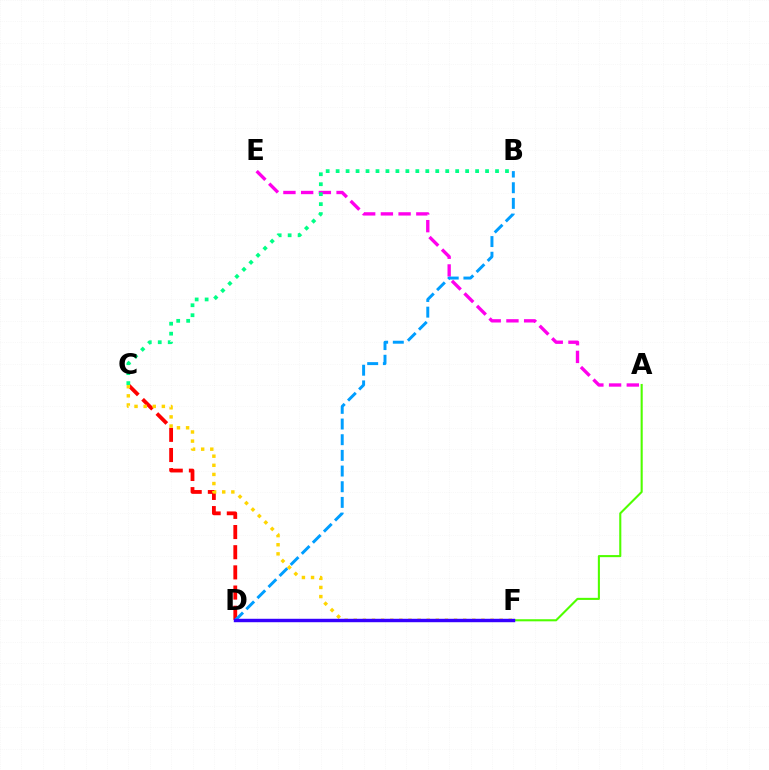{('A', 'E'): [{'color': '#ff00ed', 'line_style': 'dashed', 'thickness': 2.41}], ('A', 'F'): [{'color': '#4fff00', 'line_style': 'solid', 'thickness': 1.51}], ('C', 'D'): [{'color': '#ff0000', 'line_style': 'dashed', 'thickness': 2.74}], ('B', 'C'): [{'color': '#00ff86', 'line_style': 'dotted', 'thickness': 2.71}], ('B', 'D'): [{'color': '#009eff', 'line_style': 'dashed', 'thickness': 2.13}], ('C', 'F'): [{'color': '#ffd500', 'line_style': 'dotted', 'thickness': 2.48}], ('D', 'F'): [{'color': '#3700ff', 'line_style': 'solid', 'thickness': 2.47}]}